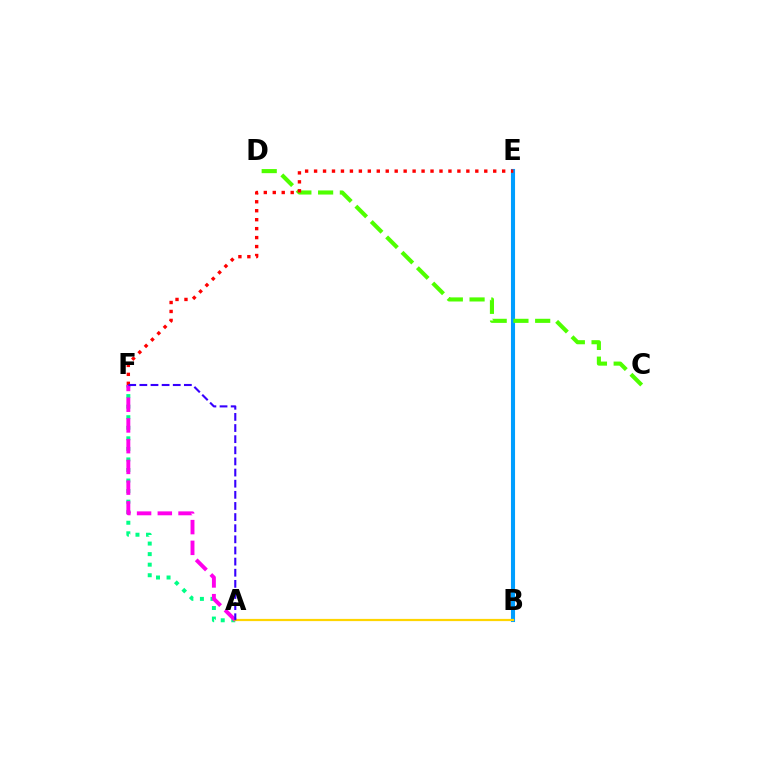{('A', 'F'): [{'color': '#00ff86', 'line_style': 'dotted', 'thickness': 2.87}, {'color': '#ff00ed', 'line_style': 'dashed', 'thickness': 2.82}, {'color': '#3700ff', 'line_style': 'dashed', 'thickness': 1.51}], ('B', 'E'): [{'color': '#009eff', 'line_style': 'solid', 'thickness': 2.94}], ('A', 'B'): [{'color': '#ffd500', 'line_style': 'solid', 'thickness': 1.6}], ('C', 'D'): [{'color': '#4fff00', 'line_style': 'dashed', 'thickness': 2.95}], ('E', 'F'): [{'color': '#ff0000', 'line_style': 'dotted', 'thickness': 2.43}]}